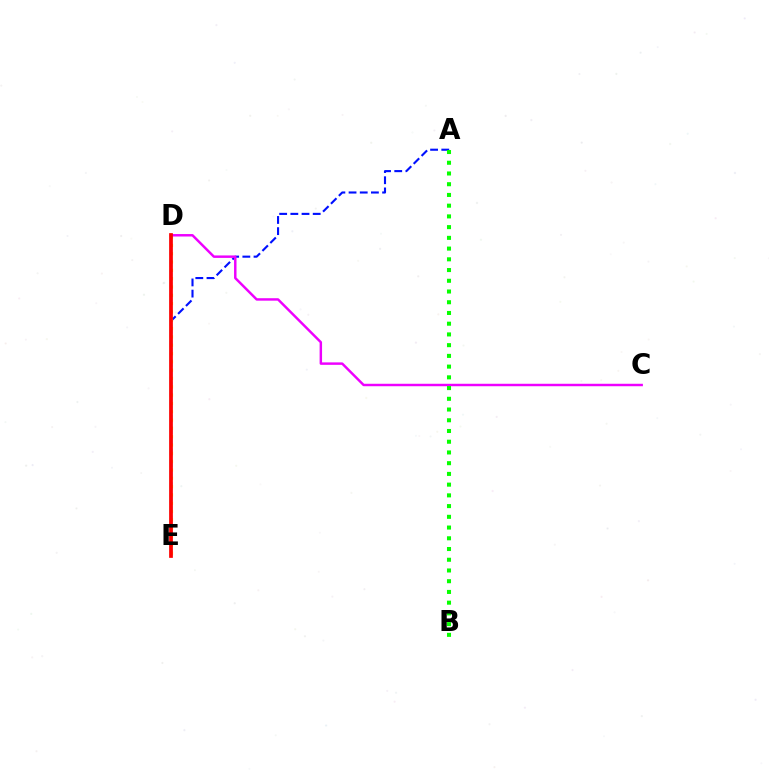{('A', 'E'): [{'color': '#0010ff', 'line_style': 'dashed', 'thickness': 1.52}], ('D', 'E'): [{'color': '#fcf500', 'line_style': 'dotted', 'thickness': 2.26}, {'color': '#00fff6', 'line_style': 'dashed', 'thickness': 1.6}, {'color': '#ff0000', 'line_style': 'solid', 'thickness': 2.68}], ('C', 'D'): [{'color': '#ee00ff', 'line_style': 'solid', 'thickness': 1.77}], ('A', 'B'): [{'color': '#08ff00', 'line_style': 'dotted', 'thickness': 2.92}]}